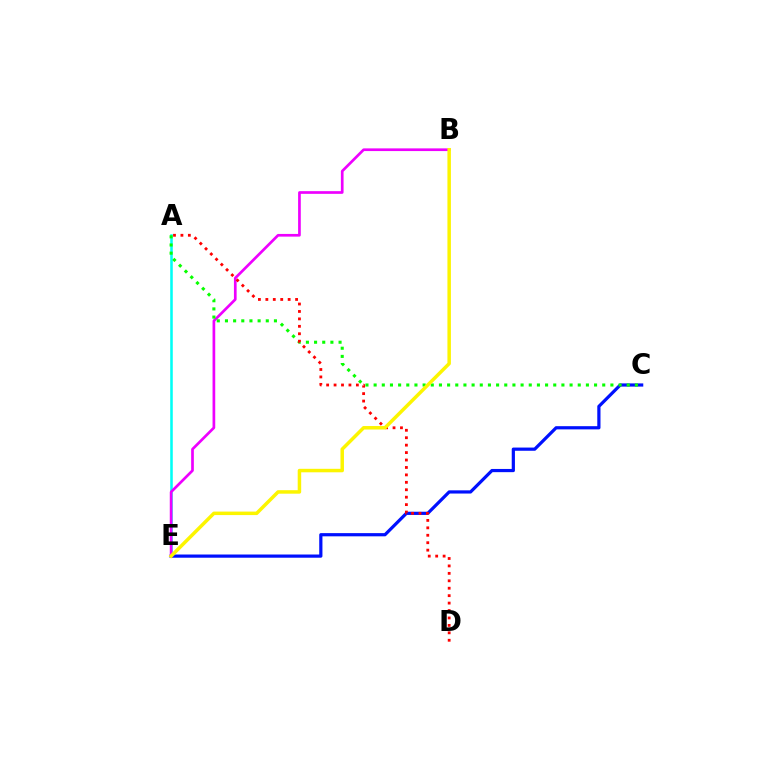{('A', 'E'): [{'color': '#00fff6', 'line_style': 'solid', 'thickness': 1.84}], ('C', 'E'): [{'color': '#0010ff', 'line_style': 'solid', 'thickness': 2.31}], ('B', 'E'): [{'color': '#ee00ff', 'line_style': 'solid', 'thickness': 1.94}, {'color': '#fcf500', 'line_style': 'solid', 'thickness': 2.51}], ('A', 'C'): [{'color': '#08ff00', 'line_style': 'dotted', 'thickness': 2.22}], ('A', 'D'): [{'color': '#ff0000', 'line_style': 'dotted', 'thickness': 2.02}]}